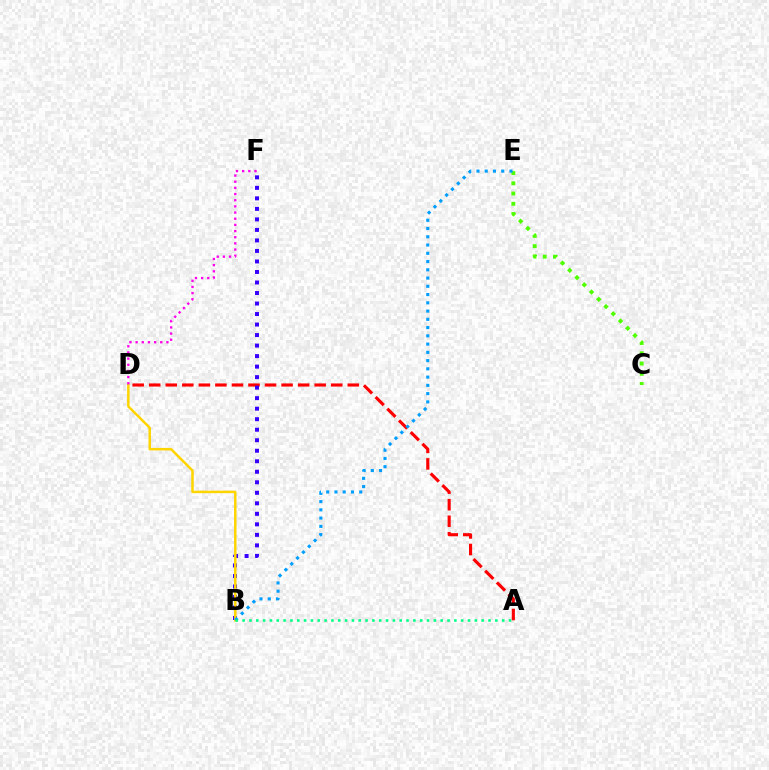{('A', 'D'): [{'color': '#ff0000', 'line_style': 'dashed', 'thickness': 2.25}], ('C', 'E'): [{'color': '#4fff00', 'line_style': 'dotted', 'thickness': 2.78}], ('B', 'F'): [{'color': '#3700ff', 'line_style': 'dotted', 'thickness': 2.86}], ('B', 'D'): [{'color': '#ffd500', 'line_style': 'solid', 'thickness': 1.8}], ('B', 'E'): [{'color': '#009eff', 'line_style': 'dotted', 'thickness': 2.24}], ('D', 'F'): [{'color': '#ff00ed', 'line_style': 'dotted', 'thickness': 1.68}], ('A', 'B'): [{'color': '#00ff86', 'line_style': 'dotted', 'thickness': 1.86}]}